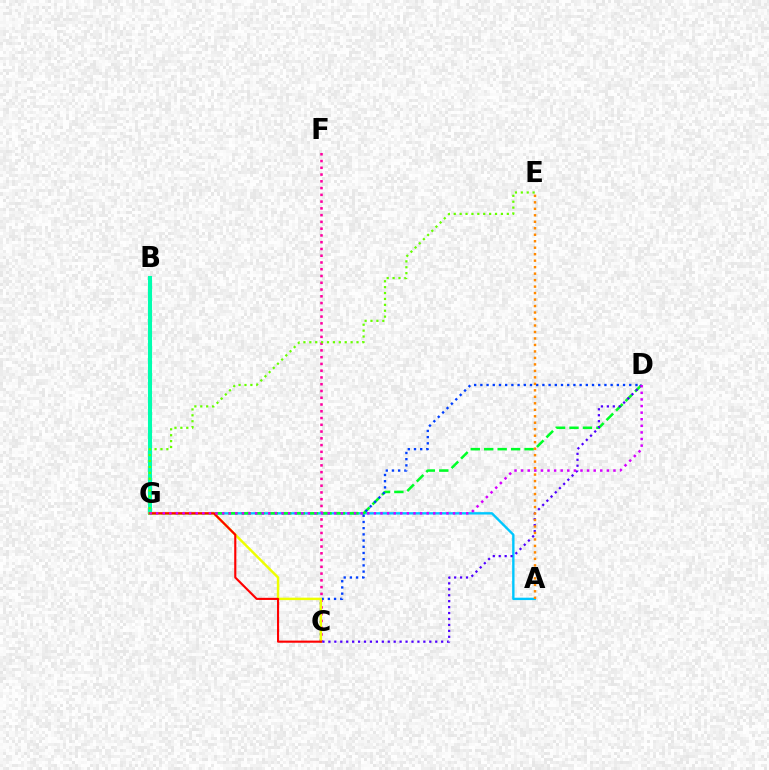{('C', 'F'): [{'color': '#ff00a0', 'line_style': 'dotted', 'thickness': 1.84}], ('A', 'G'): [{'color': '#00c7ff', 'line_style': 'solid', 'thickness': 1.71}], ('D', 'G'): [{'color': '#00ff27', 'line_style': 'dashed', 'thickness': 1.83}, {'color': '#d600ff', 'line_style': 'dotted', 'thickness': 1.79}], ('B', 'G'): [{'color': '#00ffaf', 'line_style': 'solid', 'thickness': 2.94}], ('C', 'D'): [{'color': '#003fff', 'line_style': 'dotted', 'thickness': 1.69}, {'color': '#4f00ff', 'line_style': 'dotted', 'thickness': 1.61}], ('C', 'G'): [{'color': '#eeff00', 'line_style': 'solid', 'thickness': 1.77}, {'color': '#ff0000', 'line_style': 'solid', 'thickness': 1.53}], ('A', 'E'): [{'color': '#ff8800', 'line_style': 'dotted', 'thickness': 1.76}], ('E', 'G'): [{'color': '#66ff00', 'line_style': 'dotted', 'thickness': 1.6}]}